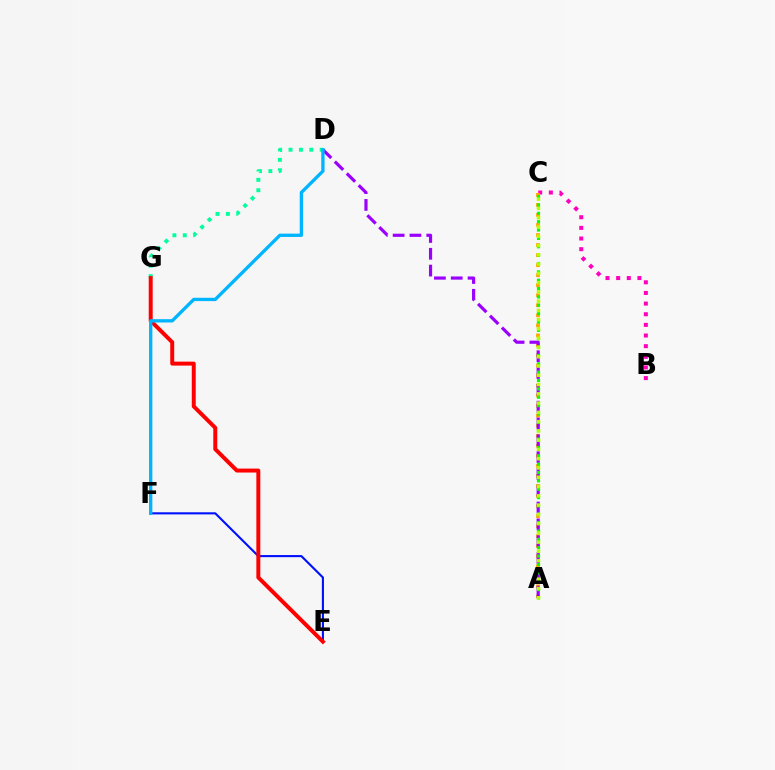{('B', 'C'): [{'color': '#ff00bd', 'line_style': 'dotted', 'thickness': 2.89}], ('A', 'C'): [{'color': '#ffa500', 'line_style': 'dotted', 'thickness': 2.73}, {'color': '#08ff00', 'line_style': 'dotted', 'thickness': 2.27}, {'color': '#b3ff00', 'line_style': 'dotted', 'thickness': 2.52}], ('D', 'G'): [{'color': '#00ff9d', 'line_style': 'dotted', 'thickness': 2.82}], ('A', 'D'): [{'color': '#9b00ff', 'line_style': 'dashed', 'thickness': 2.28}], ('E', 'F'): [{'color': '#0010ff', 'line_style': 'solid', 'thickness': 1.52}], ('E', 'G'): [{'color': '#ff0000', 'line_style': 'solid', 'thickness': 2.85}], ('D', 'F'): [{'color': '#00b5ff', 'line_style': 'solid', 'thickness': 2.38}]}